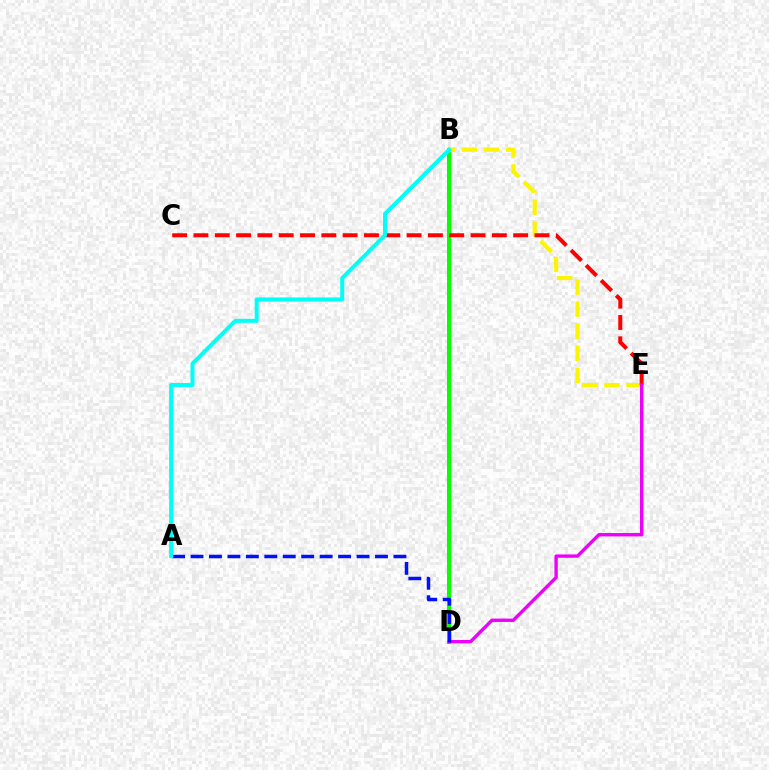{('B', 'D'): [{'color': '#08ff00', 'line_style': 'solid', 'thickness': 2.91}], ('B', 'E'): [{'color': '#fcf500', 'line_style': 'dashed', 'thickness': 2.99}], ('C', 'E'): [{'color': '#ff0000', 'line_style': 'dashed', 'thickness': 2.9}], ('D', 'E'): [{'color': '#ee00ff', 'line_style': 'solid', 'thickness': 2.43}], ('A', 'D'): [{'color': '#0010ff', 'line_style': 'dashed', 'thickness': 2.51}], ('A', 'B'): [{'color': '#00fff6', 'line_style': 'solid', 'thickness': 2.88}]}